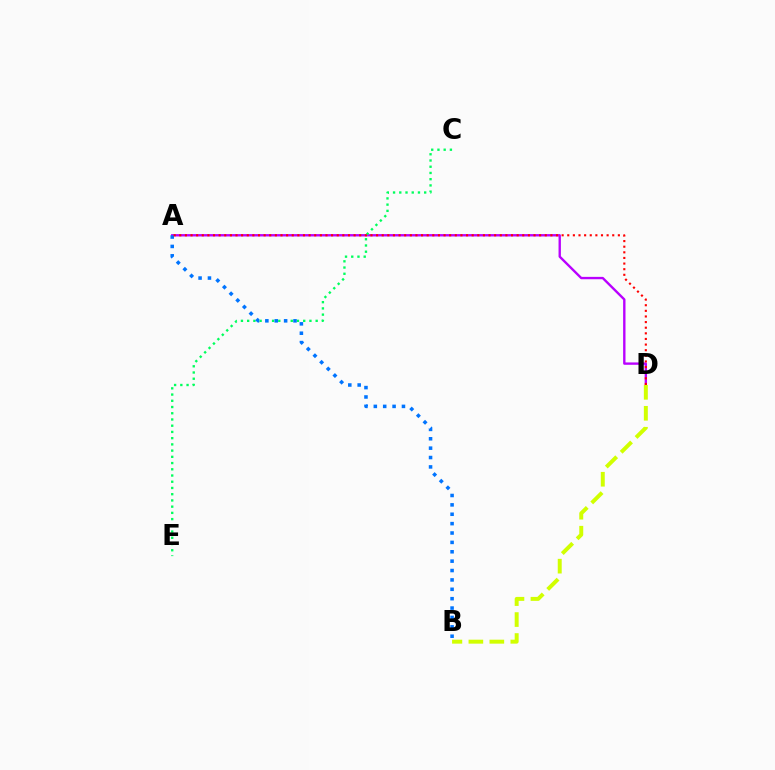{('A', 'D'): [{'color': '#b900ff', 'line_style': 'solid', 'thickness': 1.7}, {'color': '#ff0000', 'line_style': 'dotted', 'thickness': 1.53}], ('C', 'E'): [{'color': '#00ff5c', 'line_style': 'dotted', 'thickness': 1.69}], ('A', 'B'): [{'color': '#0074ff', 'line_style': 'dotted', 'thickness': 2.55}], ('B', 'D'): [{'color': '#d1ff00', 'line_style': 'dashed', 'thickness': 2.85}]}